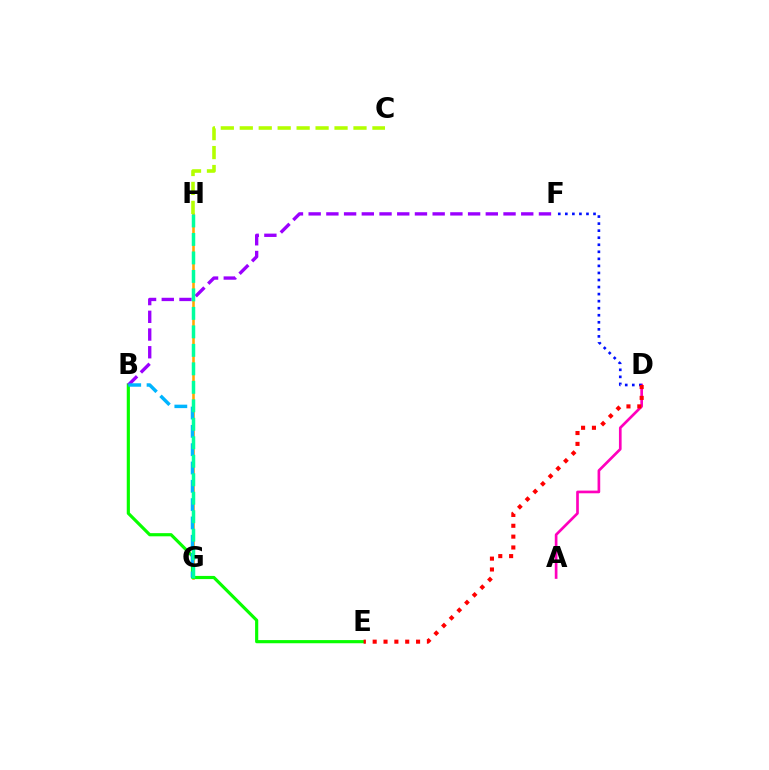{('A', 'D'): [{'color': '#ff00bd', 'line_style': 'solid', 'thickness': 1.93}], ('G', 'H'): [{'color': '#ffa500', 'line_style': 'solid', 'thickness': 1.85}, {'color': '#00ff9d', 'line_style': 'dashed', 'thickness': 2.51}], ('D', 'F'): [{'color': '#0010ff', 'line_style': 'dotted', 'thickness': 1.91}], ('B', 'E'): [{'color': '#08ff00', 'line_style': 'solid', 'thickness': 2.28}], ('D', 'E'): [{'color': '#ff0000', 'line_style': 'dotted', 'thickness': 2.95}], ('B', 'F'): [{'color': '#9b00ff', 'line_style': 'dashed', 'thickness': 2.41}], ('B', 'G'): [{'color': '#00b5ff', 'line_style': 'dashed', 'thickness': 2.49}], ('C', 'H'): [{'color': '#b3ff00', 'line_style': 'dashed', 'thickness': 2.57}]}